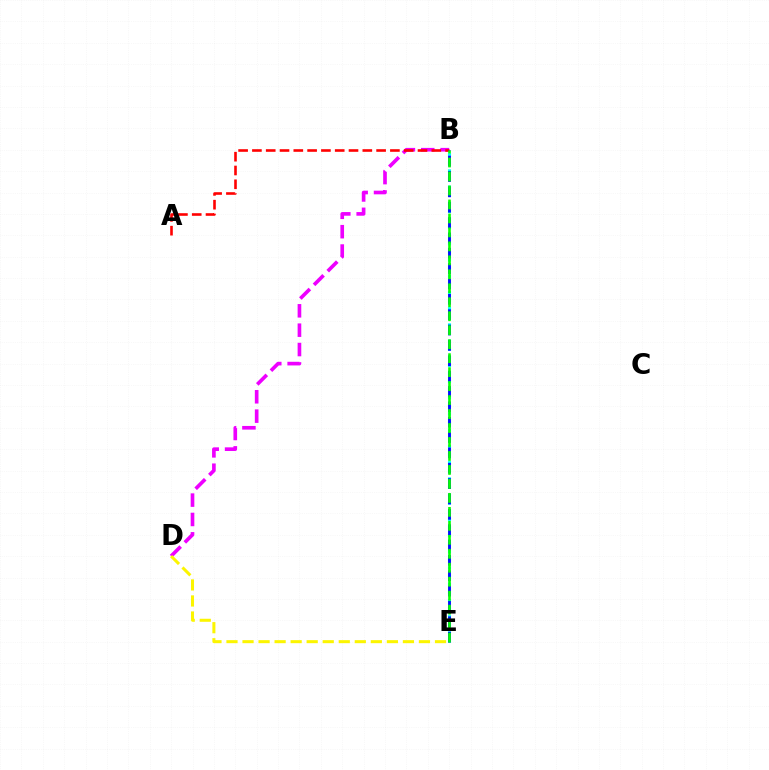{('B', 'D'): [{'color': '#ee00ff', 'line_style': 'dashed', 'thickness': 2.63}], ('A', 'B'): [{'color': '#ff0000', 'line_style': 'dashed', 'thickness': 1.87}], ('B', 'E'): [{'color': '#00fff6', 'line_style': 'dotted', 'thickness': 2.2}, {'color': '#0010ff', 'line_style': 'dashed', 'thickness': 2.09}, {'color': '#08ff00', 'line_style': 'dashed', 'thickness': 1.9}], ('D', 'E'): [{'color': '#fcf500', 'line_style': 'dashed', 'thickness': 2.18}]}